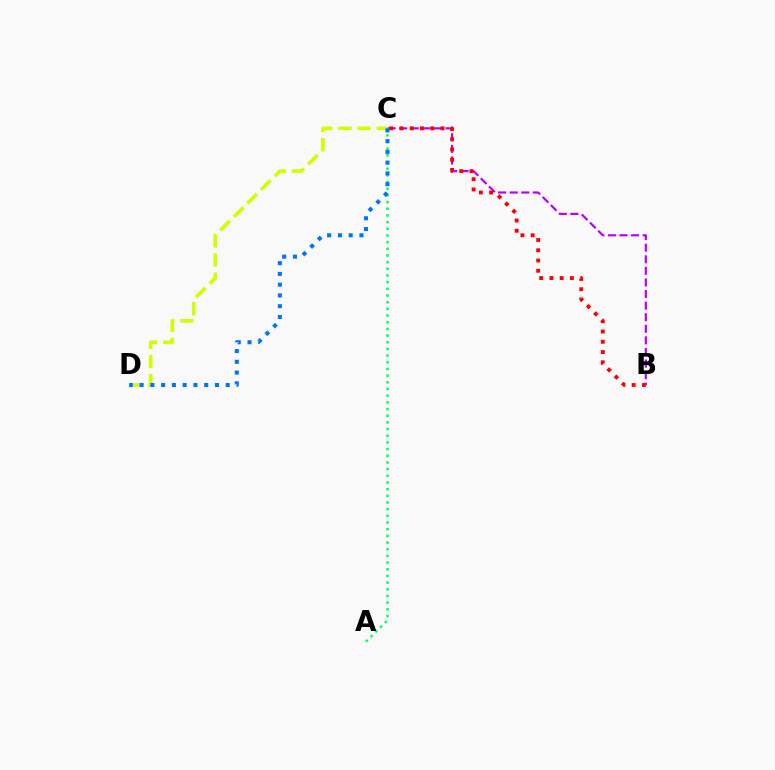{('B', 'C'): [{'color': '#b900ff', 'line_style': 'dashed', 'thickness': 1.57}, {'color': '#ff0000', 'line_style': 'dotted', 'thickness': 2.79}], ('C', 'D'): [{'color': '#d1ff00', 'line_style': 'dashed', 'thickness': 2.61}, {'color': '#0074ff', 'line_style': 'dotted', 'thickness': 2.92}], ('A', 'C'): [{'color': '#00ff5c', 'line_style': 'dotted', 'thickness': 1.81}]}